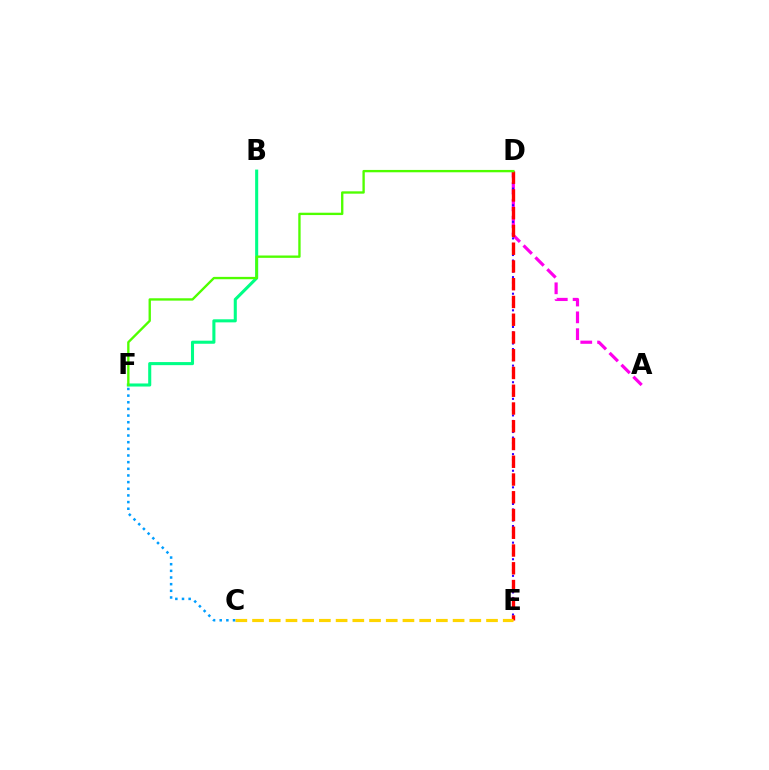{('B', 'F'): [{'color': '#00ff86', 'line_style': 'solid', 'thickness': 2.21}], ('A', 'D'): [{'color': '#ff00ed', 'line_style': 'dashed', 'thickness': 2.28}], ('D', 'E'): [{'color': '#3700ff', 'line_style': 'dotted', 'thickness': 1.5}, {'color': '#ff0000', 'line_style': 'dashed', 'thickness': 2.41}], ('C', 'E'): [{'color': '#ffd500', 'line_style': 'dashed', 'thickness': 2.27}], ('D', 'F'): [{'color': '#4fff00', 'line_style': 'solid', 'thickness': 1.69}], ('C', 'F'): [{'color': '#009eff', 'line_style': 'dotted', 'thickness': 1.81}]}